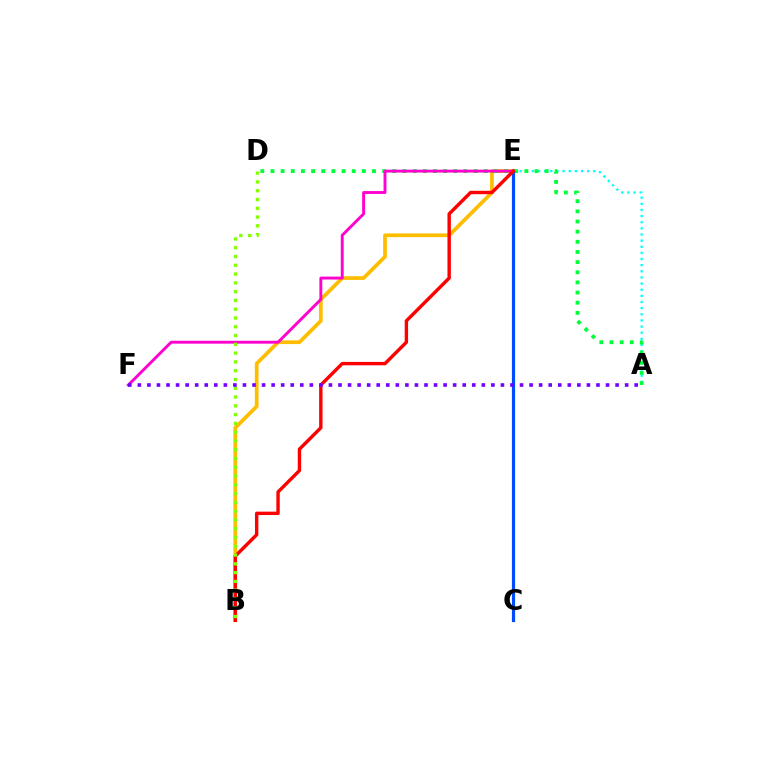{('A', 'E'): [{'color': '#00fff6', 'line_style': 'dotted', 'thickness': 1.67}], ('B', 'E'): [{'color': '#ffbd00', 'line_style': 'solid', 'thickness': 2.69}, {'color': '#ff0000', 'line_style': 'solid', 'thickness': 2.45}], ('A', 'D'): [{'color': '#00ff39', 'line_style': 'dotted', 'thickness': 2.76}], ('E', 'F'): [{'color': '#ff00cf', 'line_style': 'solid', 'thickness': 2.08}], ('C', 'E'): [{'color': '#004bff', 'line_style': 'solid', 'thickness': 2.3}], ('B', 'D'): [{'color': '#84ff00', 'line_style': 'dotted', 'thickness': 2.39}], ('A', 'F'): [{'color': '#7200ff', 'line_style': 'dotted', 'thickness': 2.6}]}